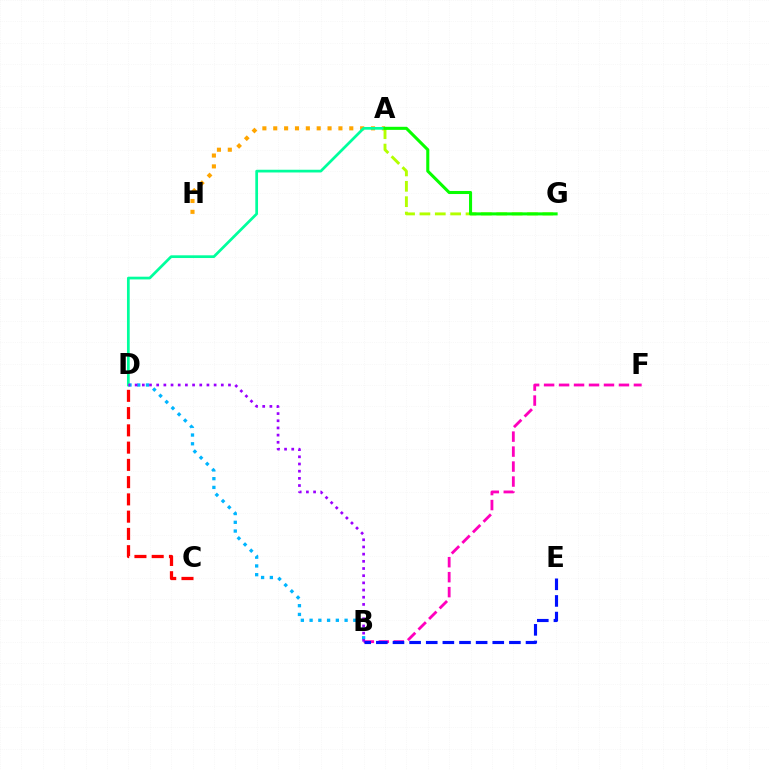{('B', 'D'): [{'color': '#00b5ff', 'line_style': 'dotted', 'thickness': 2.38}, {'color': '#9b00ff', 'line_style': 'dotted', 'thickness': 1.95}], ('B', 'F'): [{'color': '#ff00bd', 'line_style': 'dashed', 'thickness': 2.03}], ('A', 'H'): [{'color': '#ffa500', 'line_style': 'dotted', 'thickness': 2.95}], ('A', 'D'): [{'color': '#00ff9d', 'line_style': 'solid', 'thickness': 1.96}], ('B', 'E'): [{'color': '#0010ff', 'line_style': 'dashed', 'thickness': 2.26}], ('A', 'G'): [{'color': '#b3ff00', 'line_style': 'dashed', 'thickness': 2.09}, {'color': '#08ff00', 'line_style': 'solid', 'thickness': 2.21}], ('C', 'D'): [{'color': '#ff0000', 'line_style': 'dashed', 'thickness': 2.34}]}